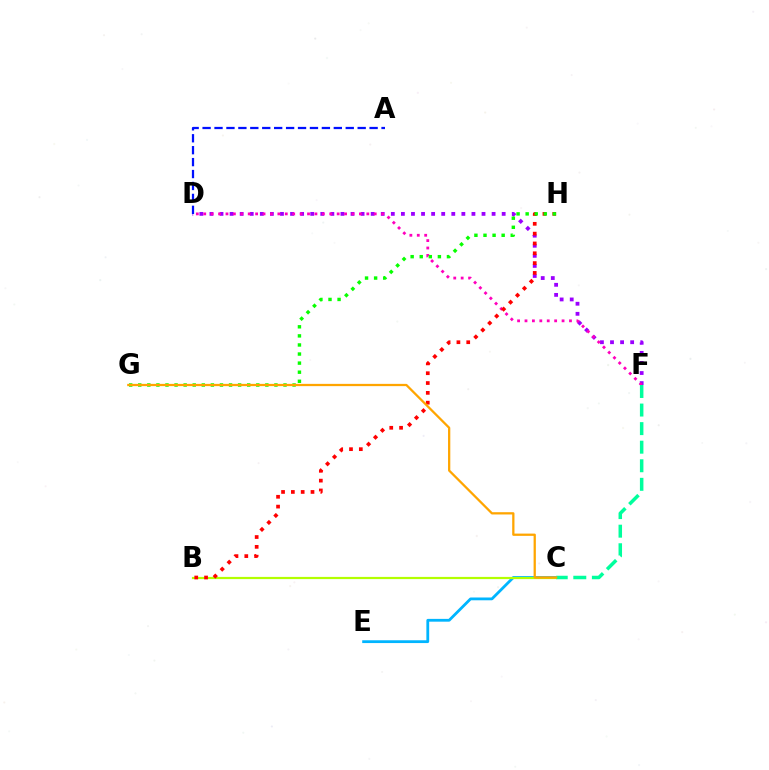{('D', 'F'): [{'color': '#9b00ff', 'line_style': 'dotted', 'thickness': 2.74}, {'color': '#ff00bd', 'line_style': 'dotted', 'thickness': 2.01}], ('A', 'D'): [{'color': '#0010ff', 'line_style': 'dashed', 'thickness': 1.62}], ('C', 'E'): [{'color': '#00b5ff', 'line_style': 'solid', 'thickness': 2.01}], ('B', 'C'): [{'color': '#b3ff00', 'line_style': 'solid', 'thickness': 1.59}], ('B', 'H'): [{'color': '#ff0000', 'line_style': 'dotted', 'thickness': 2.67}], ('G', 'H'): [{'color': '#08ff00', 'line_style': 'dotted', 'thickness': 2.47}], ('C', 'F'): [{'color': '#00ff9d', 'line_style': 'dashed', 'thickness': 2.52}], ('C', 'G'): [{'color': '#ffa500', 'line_style': 'solid', 'thickness': 1.63}]}